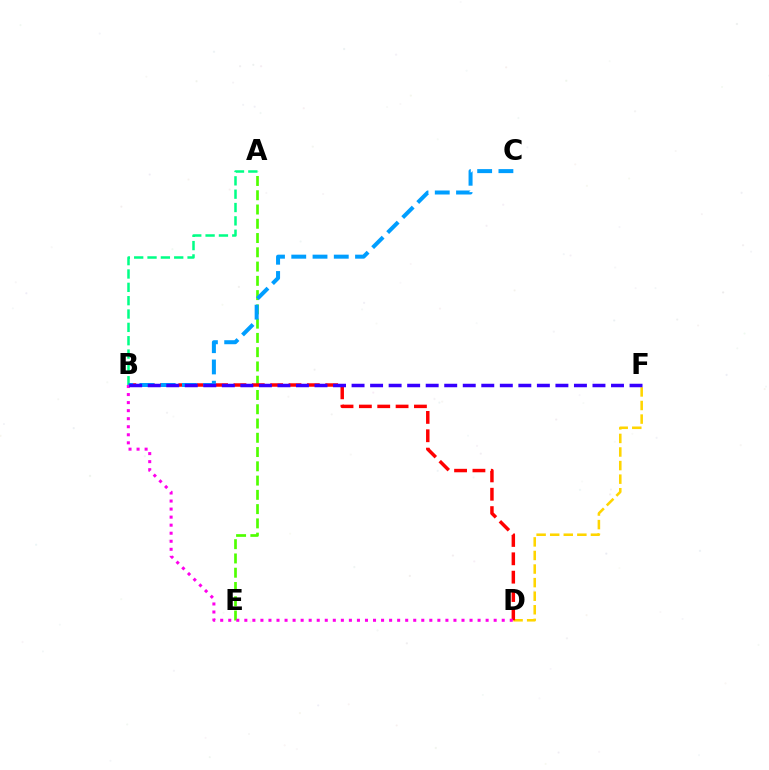{('D', 'F'): [{'color': '#ffd500', 'line_style': 'dashed', 'thickness': 1.84}], ('A', 'E'): [{'color': '#4fff00', 'line_style': 'dashed', 'thickness': 1.94}], ('B', 'D'): [{'color': '#ff0000', 'line_style': 'dashed', 'thickness': 2.49}, {'color': '#ff00ed', 'line_style': 'dotted', 'thickness': 2.19}], ('A', 'B'): [{'color': '#00ff86', 'line_style': 'dashed', 'thickness': 1.81}], ('B', 'C'): [{'color': '#009eff', 'line_style': 'dashed', 'thickness': 2.89}], ('B', 'F'): [{'color': '#3700ff', 'line_style': 'dashed', 'thickness': 2.52}]}